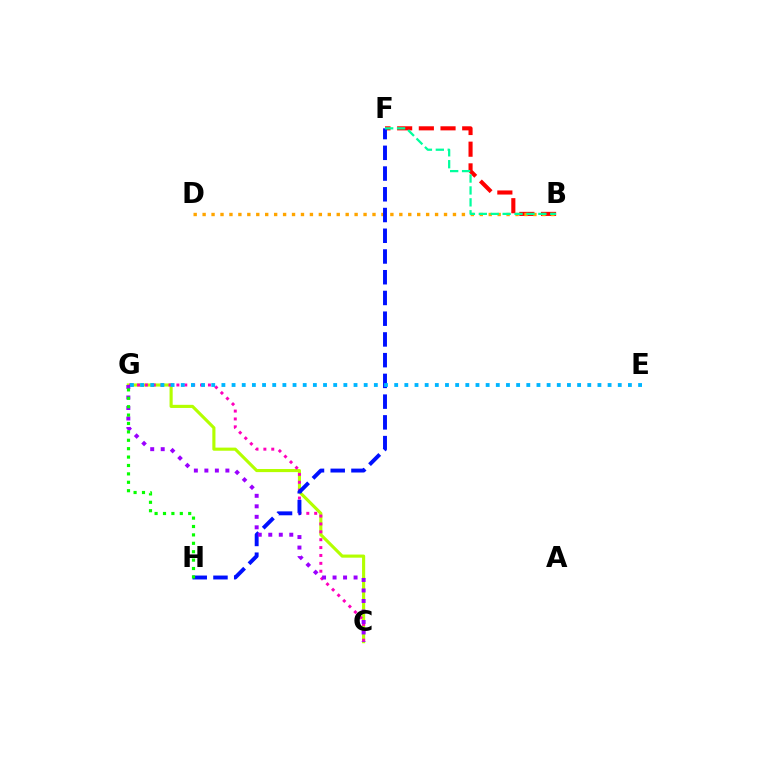{('B', 'F'): [{'color': '#ff0000', 'line_style': 'dashed', 'thickness': 2.95}, {'color': '#00ff9d', 'line_style': 'dashed', 'thickness': 1.62}], ('B', 'D'): [{'color': '#ffa500', 'line_style': 'dotted', 'thickness': 2.43}], ('C', 'G'): [{'color': '#b3ff00', 'line_style': 'solid', 'thickness': 2.25}, {'color': '#ff00bd', 'line_style': 'dotted', 'thickness': 2.14}, {'color': '#9b00ff', 'line_style': 'dotted', 'thickness': 2.85}], ('F', 'H'): [{'color': '#0010ff', 'line_style': 'dashed', 'thickness': 2.82}], ('E', 'G'): [{'color': '#00b5ff', 'line_style': 'dotted', 'thickness': 2.76}], ('G', 'H'): [{'color': '#08ff00', 'line_style': 'dotted', 'thickness': 2.28}]}